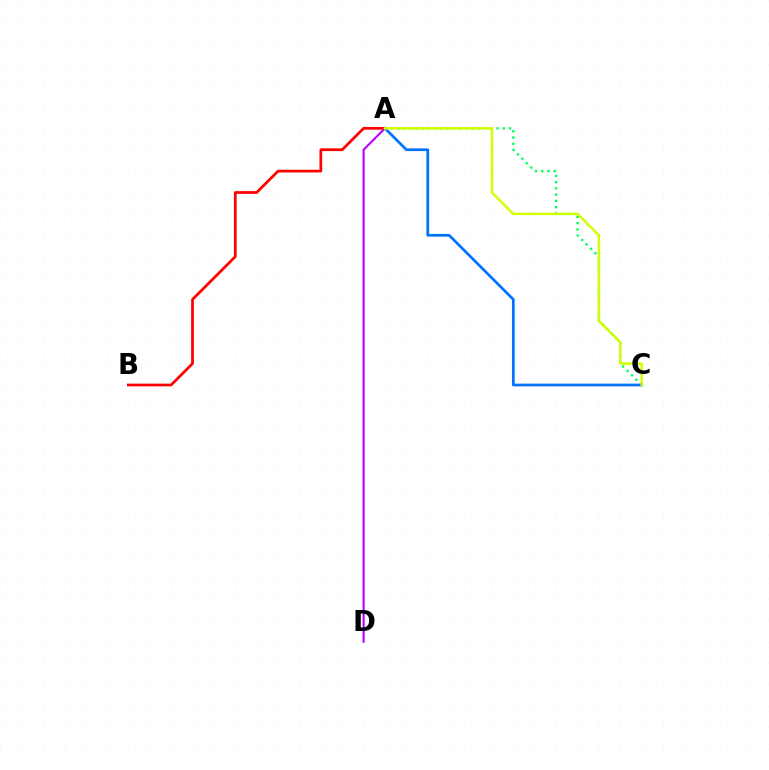{('A', 'C'): [{'color': '#00ff5c', 'line_style': 'dotted', 'thickness': 1.7}, {'color': '#0074ff', 'line_style': 'solid', 'thickness': 1.97}, {'color': '#d1ff00', 'line_style': 'solid', 'thickness': 1.77}], ('A', 'D'): [{'color': '#b900ff', 'line_style': 'solid', 'thickness': 1.52}], ('A', 'B'): [{'color': '#ff0000', 'line_style': 'solid', 'thickness': 1.96}]}